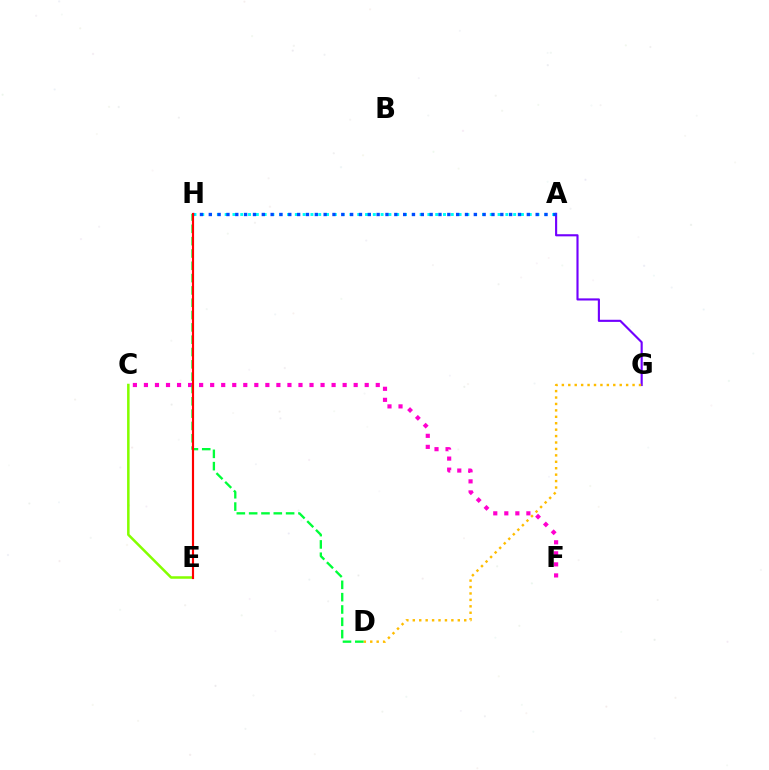{('A', 'G'): [{'color': '#7200ff', 'line_style': 'solid', 'thickness': 1.53}], ('A', 'H'): [{'color': '#00fff6', 'line_style': 'dotted', 'thickness': 2.12}, {'color': '#004bff', 'line_style': 'dotted', 'thickness': 2.4}], ('D', 'G'): [{'color': '#ffbd00', 'line_style': 'dotted', 'thickness': 1.75}], ('C', 'F'): [{'color': '#ff00cf', 'line_style': 'dotted', 'thickness': 3.0}], ('D', 'H'): [{'color': '#00ff39', 'line_style': 'dashed', 'thickness': 1.67}], ('C', 'E'): [{'color': '#84ff00', 'line_style': 'solid', 'thickness': 1.82}], ('E', 'H'): [{'color': '#ff0000', 'line_style': 'solid', 'thickness': 1.55}]}